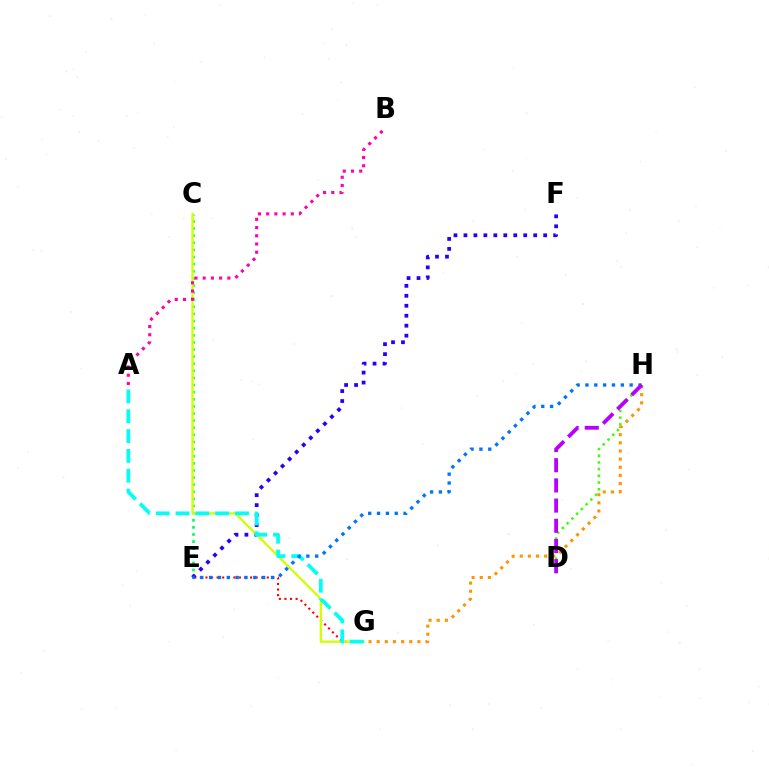{('G', 'H'): [{'color': '#ff9400', 'line_style': 'dotted', 'thickness': 2.21}], ('E', 'G'): [{'color': '#ff0000', 'line_style': 'dotted', 'thickness': 1.52}], ('C', 'E'): [{'color': '#00ff5c', 'line_style': 'dotted', 'thickness': 1.93}], ('D', 'H'): [{'color': '#3dff00', 'line_style': 'dotted', 'thickness': 1.82}, {'color': '#b900ff', 'line_style': 'dashed', 'thickness': 2.74}], ('E', 'F'): [{'color': '#2500ff', 'line_style': 'dotted', 'thickness': 2.71}], ('C', 'G'): [{'color': '#d1ff00', 'line_style': 'solid', 'thickness': 1.66}], ('A', 'G'): [{'color': '#00fff6', 'line_style': 'dashed', 'thickness': 2.69}], ('E', 'H'): [{'color': '#0074ff', 'line_style': 'dotted', 'thickness': 2.4}], ('A', 'B'): [{'color': '#ff00ac', 'line_style': 'dotted', 'thickness': 2.23}]}